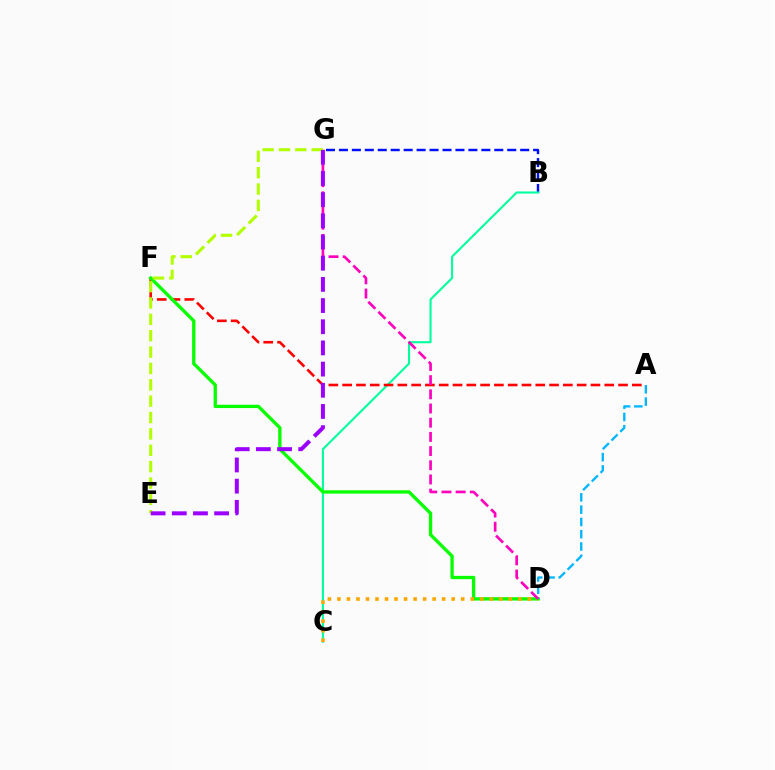{('B', 'G'): [{'color': '#0010ff', 'line_style': 'dashed', 'thickness': 1.76}], ('B', 'C'): [{'color': '#00ff9d', 'line_style': 'solid', 'thickness': 1.51}], ('A', 'F'): [{'color': '#ff0000', 'line_style': 'dashed', 'thickness': 1.87}], ('D', 'F'): [{'color': '#08ff00', 'line_style': 'solid', 'thickness': 2.38}], ('C', 'D'): [{'color': '#ffa500', 'line_style': 'dotted', 'thickness': 2.59}], ('A', 'D'): [{'color': '#00b5ff', 'line_style': 'dashed', 'thickness': 1.67}], ('D', 'G'): [{'color': '#ff00bd', 'line_style': 'dashed', 'thickness': 1.93}], ('E', 'G'): [{'color': '#b3ff00', 'line_style': 'dashed', 'thickness': 2.22}, {'color': '#9b00ff', 'line_style': 'dashed', 'thickness': 2.88}]}